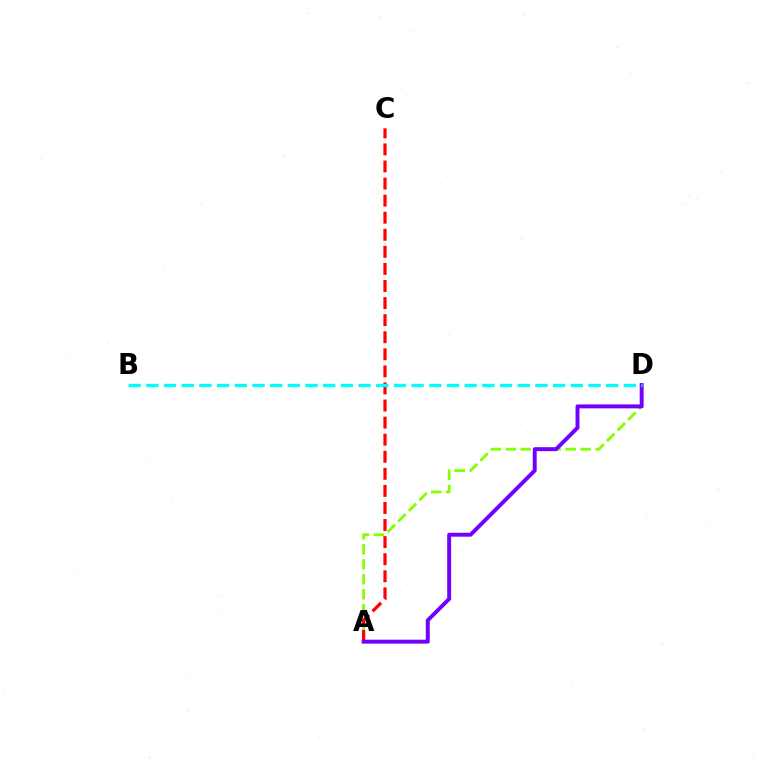{('A', 'D'): [{'color': '#84ff00', 'line_style': 'dashed', 'thickness': 2.04}, {'color': '#7200ff', 'line_style': 'solid', 'thickness': 2.84}], ('A', 'C'): [{'color': '#ff0000', 'line_style': 'dashed', 'thickness': 2.32}], ('B', 'D'): [{'color': '#00fff6', 'line_style': 'dashed', 'thickness': 2.4}]}